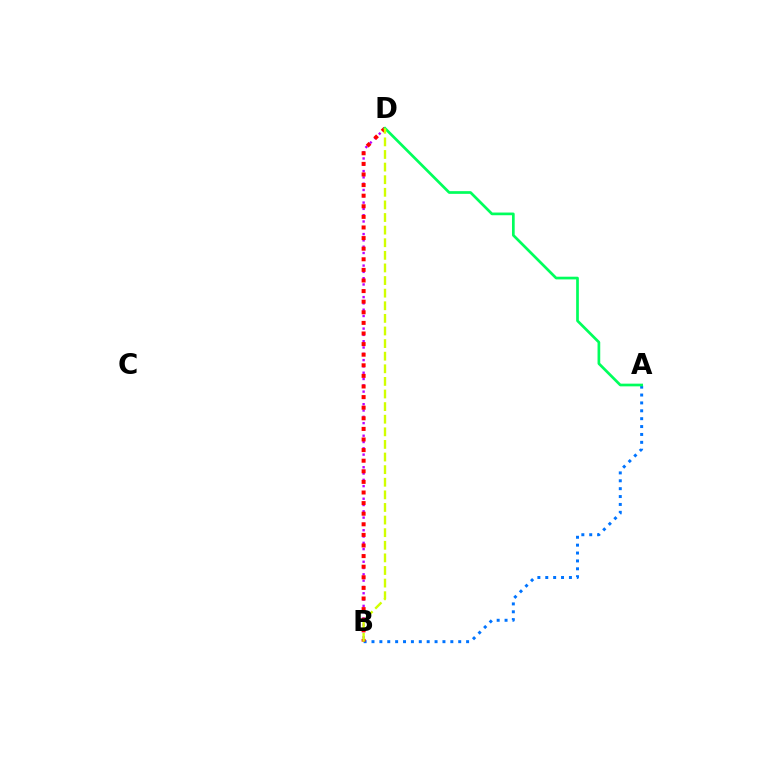{('B', 'D'): [{'color': '#b900ff', 'line_style': 'dotted', 'thickness': 1.71}, {'color': '#ff0000', 'line_style': 'dotted', 'thickness': 2.88}, {'color': '#d1ff00', 'line_style': 'dashed', 'thickness': 1.71}], ('A', 'B'): [{'color': '#0074ff', 'line_style': 'dotted', 'thickness': 2.14}], ('A', 'D'): [{'color': '#00ff5c', 'line_style': 'solid', 'thickness': 1.94}]}